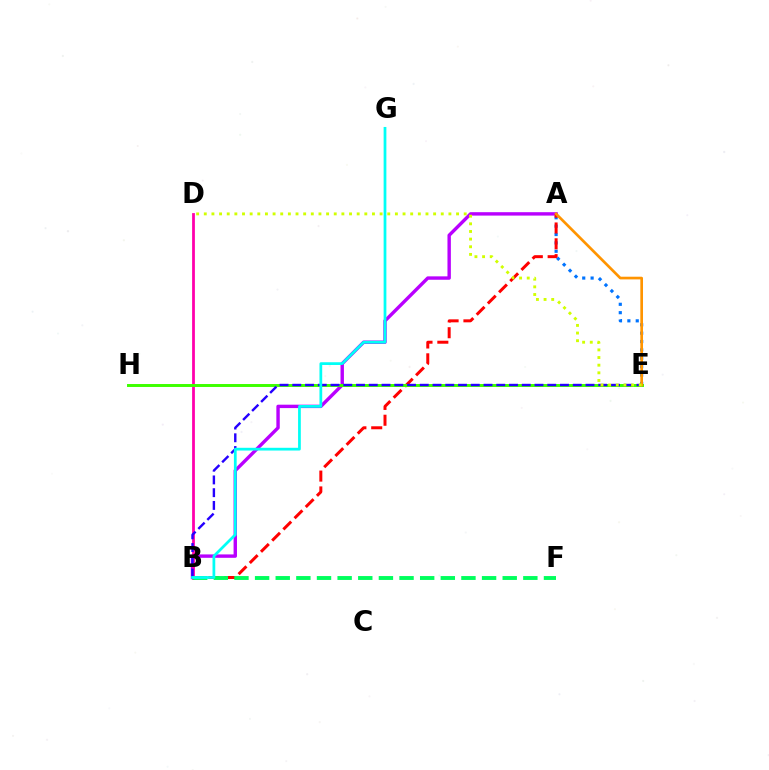{('A', 'B'): [{'color': '#b900ff', 'line_style': 'solid', 'thickness': 2.45}, {'color': '#ff0000', 'line_style': 'dashed', 'thickness': 2.15}], ('B', 'D'): [{'color': '#ff00ac', 'line_style': 'solid', 'thickness': 2.0}], ('A', 'E'): [{'color': '#0074ff', 'line_style': 'dotted', 'thickness': 2.28}, {'color': '#ff9400', 'line_style': 'solid', 'thickness': 1.93}], ('E', 'H'): [{'color': '#3dff00', 'line_style': 'solid', 'thickness': 2.12}], ('B', 'E'): [{'color': '#2500ff', 'line_style': 'dashed', 'thickness': 1.73}], ('B', 'F'): [{'color': '#00ff5c', 'line_style': 'dashed', 'thickness': 2.8}], ('B', 'G'): [{'color': '#00fff6', 'line_style': 'solid', 'thickness': 1.98}], ('D', 'E'): [{'color': '#d1ff00', 'line_style': 'dotted', 'thickness': 2.08}]}